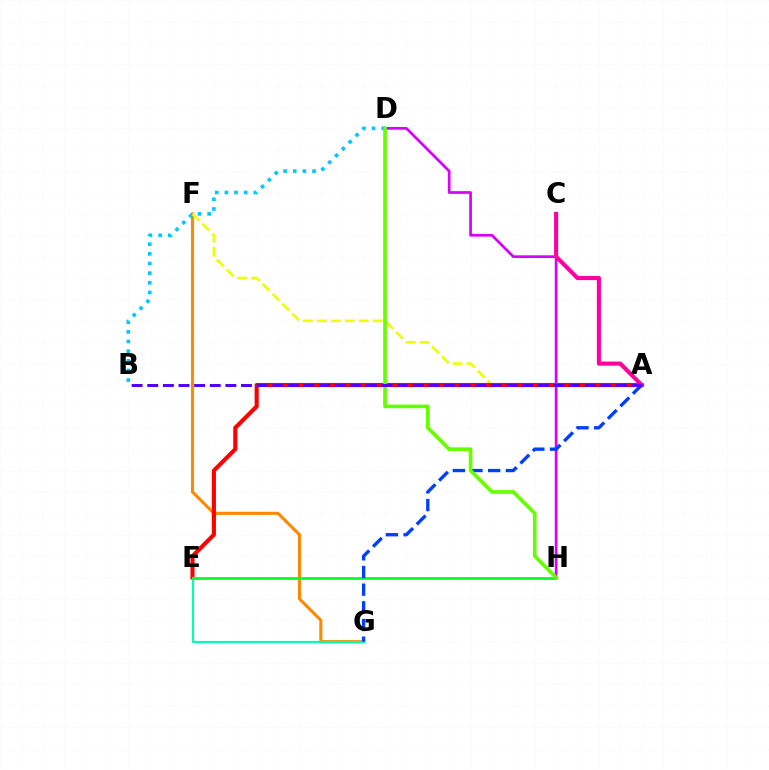{('F', 'G'): [{'color': '#ff8800', 'line_style': 'solid', 'thickness': 2.21}], ('B', 'D'): [{'color': '#00c7ff', 'line_style': 'dotted', 'thickness': 2.62}], ('A', 'F'): [{'color': '#eeff00', 'line_style': 'dashed', 'thickness': 1.89}], ('A', 'E'): [{'color': '#ff0000', 'line_style': 'solid', 'thickness': 2.95}], ('E', 'G'): [{'color': '#00ffaf', 'line_style': 'solid', 'thickness': 1.58}], ('D', 'H'): [{'color': '#d600ff', 'line_style': 'solid', 'thickness': 1.95}, {'color': '#66ff00', 'line_style': 'solid', 'thickness': 2.63}], ('E', 'H'): [{'color': '#00ff27', 'line_style': 'solid', 'thickness': 1.97}], ('A', 'G'): [{'color': '#003fff', 'line_style': 'dashed', 'thickness': 2.4}], ('A', 'C'): [{'color': '#ff00a0', 'line_style': 'solid', 'thickness': 2.94}], ('A', 'B'): [{'color': '#4f00ff', 'line_style': 'dashed', 'thickness': 2.12}]}